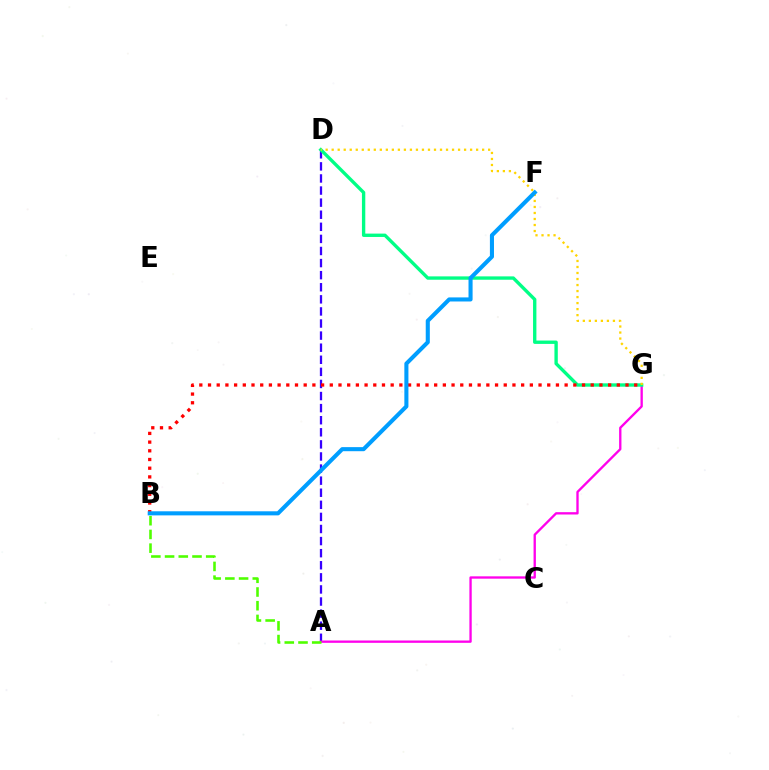{('A', 'D'): [{'color': '#3700ff', 'line_style': 'dashed', 'thickness': 1.64}], ('A', 'G'): [{'color': '#ff00ed', 'line_style': 'solid', 'thickness': 1.68}], ('D', 'G'): [{'color': '#00ff86', 'line_style': 'solid', 'thickness': 2.42}, {'color': '#ffd500', 'line_style': 'dotted', 'thickness': 1.64}], ('B', 'G'): [{'color': '#ff0000', 'line_style': 'dotted', 'thickness': 2.36}], ('A', 'B'): [{'color': '#4fff00', 'line_style': 'dashed', 'thickness': 1.86}], ('B', 'F'): [{'color': '#009eff', 'line_style': 'solid', 'thickness': 2.93}]}